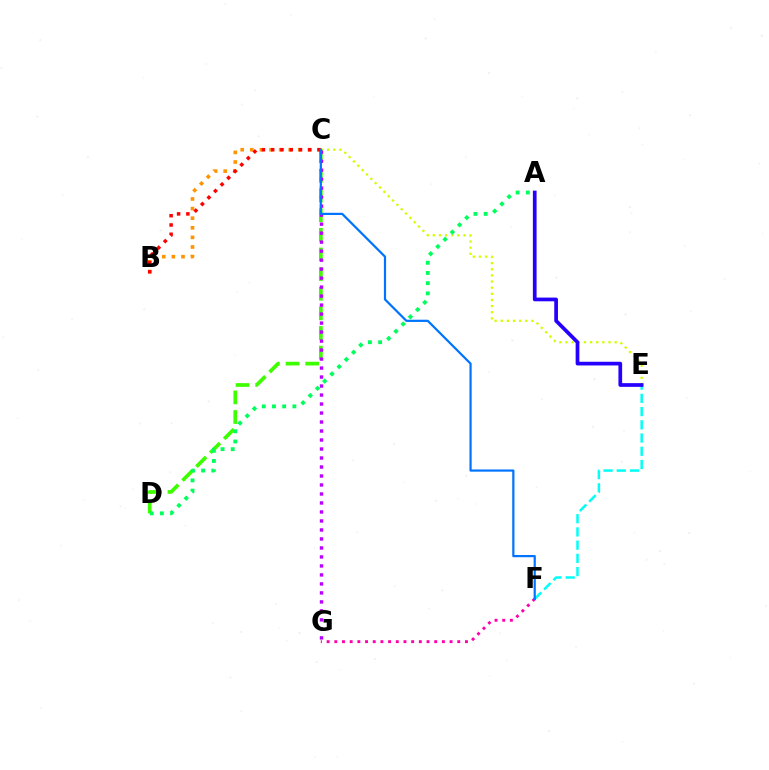{('E', 'F'): [{'color': '#00fff6', 'line_style': 'dashed', 'thickness': 1.8}], ('F', 'G'): [{'color': '#ff00ac', 'line_style': 'dotted', 'thickness': 2.09}], ('C', 'E'): [{'color': '#d1ff00', 'line_style': 'dotted', 'thickness': 1.67}], ('C', 'D'): [{'color': '#3dff00', 'line_style': 'dashed', 'thickness': 2.67}], ('B', 'C'): [{'color': '#ff9400', 'line_style': 'dotted', 'thickness': 2.61}, {'color': '#ff0000', 'line_style': 'dotted', 'thickness': 2.52}], ('C', 'G'): [{'color': '#b900ff', 'line_style': 'dotted', 'thickness': 2.44}], ('A', 'E'): [{'color': '#2500ff', 'line_style': 'solid', 'thickness': 2.67}], ('C', 'F'): [{'color': '#0074ff', 'line_style': 'solid', 'thickness': 1.59}], ('A', 'D'): [{'color': '#00ff5c', 'line_style': 'dotted', 'thickness': 2.77}]}